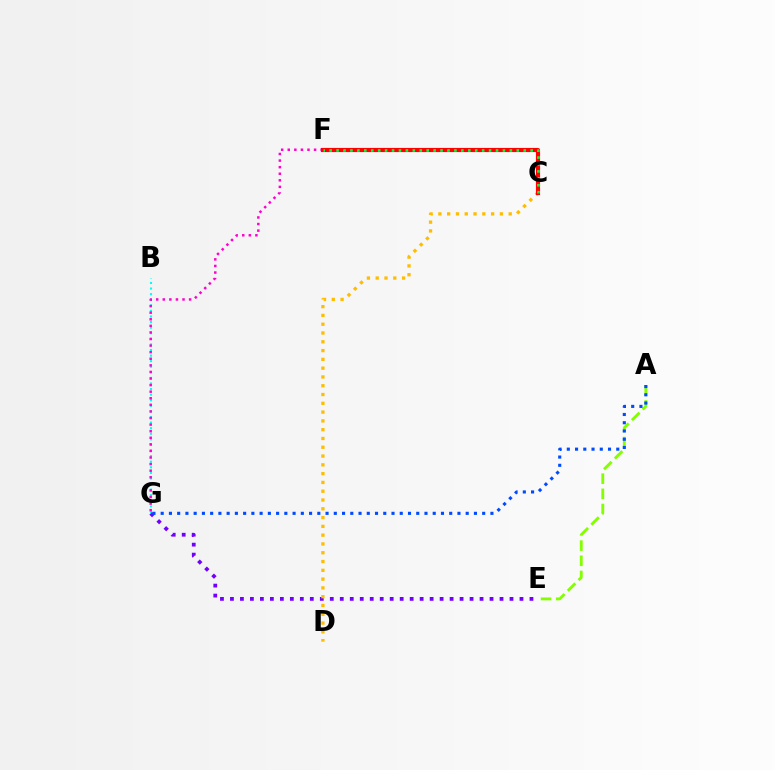{('B', 'G'): [{'color': '#00fff6', 'line_style': 'dotted', 'thickness': 1.52}], ('E', 'G'): [{'color': '#7200ff', 'line_style': 'dotted', 'thickness': 2.71}], ('C', 'D'): [{'color': '#ffbd00', 'line_style': 'dotted', 'thickness': 2.39}], ('F', 'G'): [{'color': '#ff00cf', 'line_style': 'dotted', 'thickness': 1.79}], ('C', 'F'): [{'color': '#ff0000', 'line_style': 'solid', 'thickness': 2.98}, {'color': '#00ff39', 'line_style': 'dotted', 'thickness': 1.88}], ('A', 'E'): [{'color': '#84ff00', 'line_style': 'dashed', 'thickness': 2.06}], ('A', 'G'): [{'color': '#004bff', 'line_style': 'dotted', 'thickness': 2.24}]}